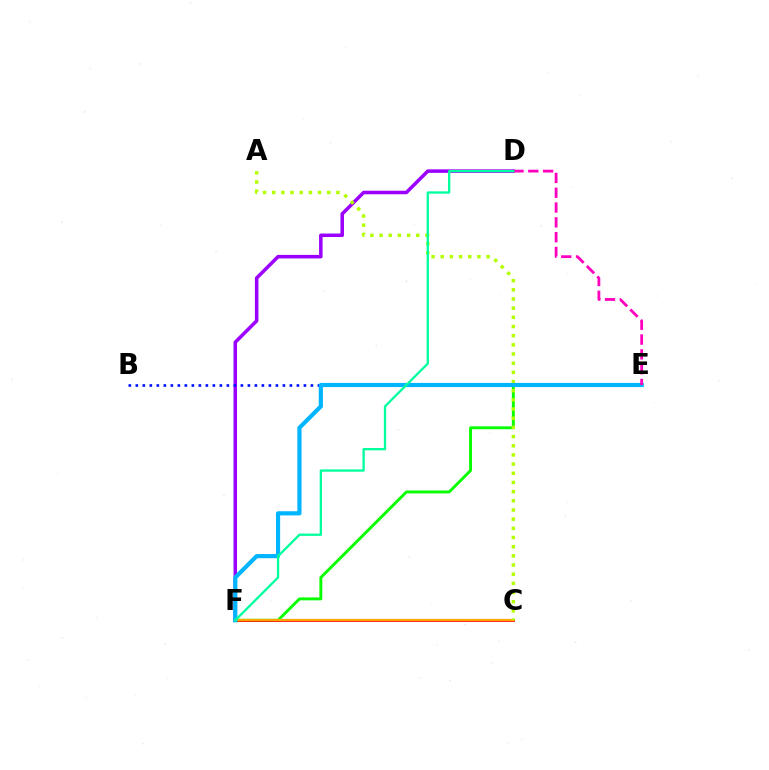{('D', 'F'): [{'color': '#9b00ff', 'line_style': 'solid', 'thickness': 2.53}, {'color': '#00ff9d', 'line_style': 'solid', 'thickness': 1.65}], ('E', 'F'): [{'color': '#08ff00', 'line_style': 'solid', 'thickness': 2.1}, {'color': '#00b5ff', 'line_style': 'solid', 'thickness': 3.0}], ('C', 'F'): [{'color': '#ff0000', 'line_style': 'solid', 'thickness': 1.96}, {'color': '#ffa500', 'line_style': 'solid', 'thickness': 1.6}], ('B', 'E'): [{'color': '#0010ff', 'line_style': 'dotted', 'thickness': 1.9}], ('A', 'C'): [{'color': '#b3ff00', 'line_style': 'dotted', 'thickness': 2.49}], ('D', 'E'): [{'color': '#ff00bd', 'line_style': 'dashed', 'thickness': 2.01}]}